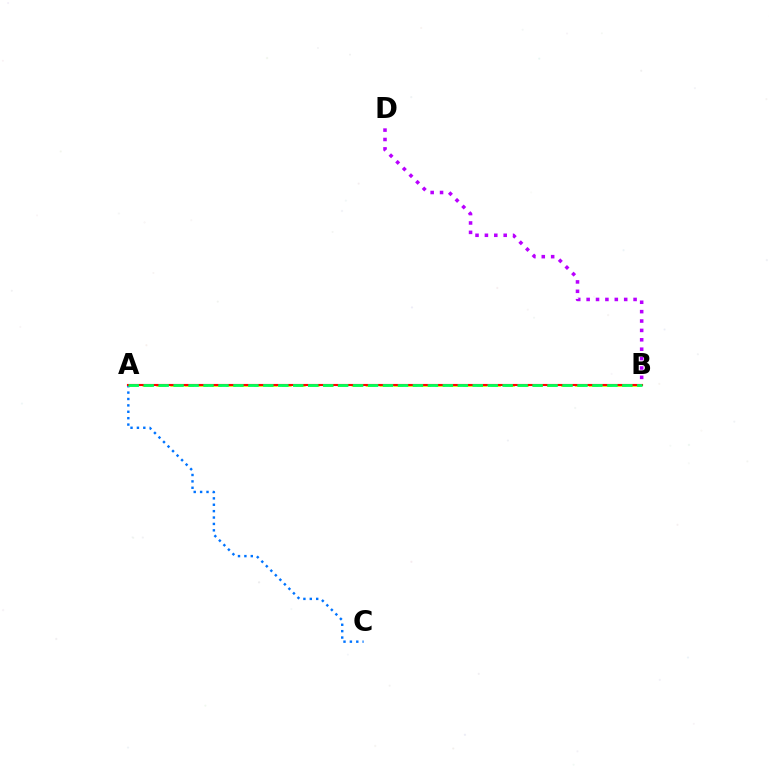{('A', 'C'): [{'color': '#0074ff', 'line_style': 'dotted', 'thickness': 1.74}], ('B', 'D'): [{'color': '#b900ff', 'line_style': 'dotted', 'thickness': 2.55}], ('A', 'B'): [{'color': '#d1ff00', 'line_style': 'dashed', 'thickness': 1.89}, {'color': '#ff0000', 'line_style': 'solid', 'thickness': 1.53}, {'color': '#00ff5c', 'line_style': 'dashed', 'thickness': 2.03}]}